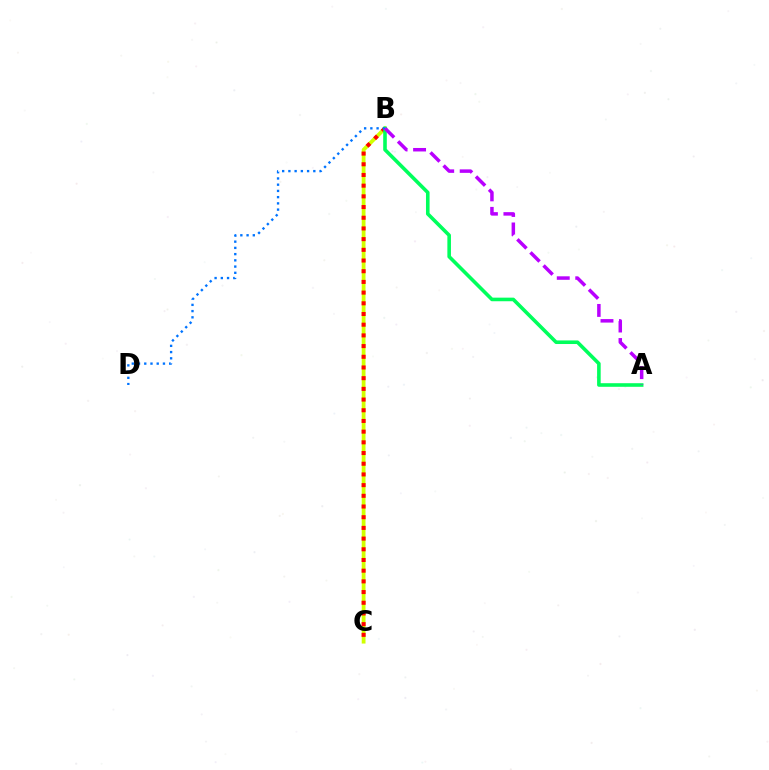{('B', 'C'): [{'color': '#d1ff00', 'line_style': 'solid', 'thickness': 2.73}, {'color': '#ff0000', 'line_style': 'dotted', 'thickness': 2.91}], ('A', 'B'): [{'color': '#00ff5c', 'line_style': 'solid', 'thickness': 2.59}, {'color': '#b900ff', 'line_style': 'dashed', 'thickness': 2.51}], ('B', 'D'): [{'color': '#0074ff', 'line_style': 'dotted', 'thickness': 1.69}]}